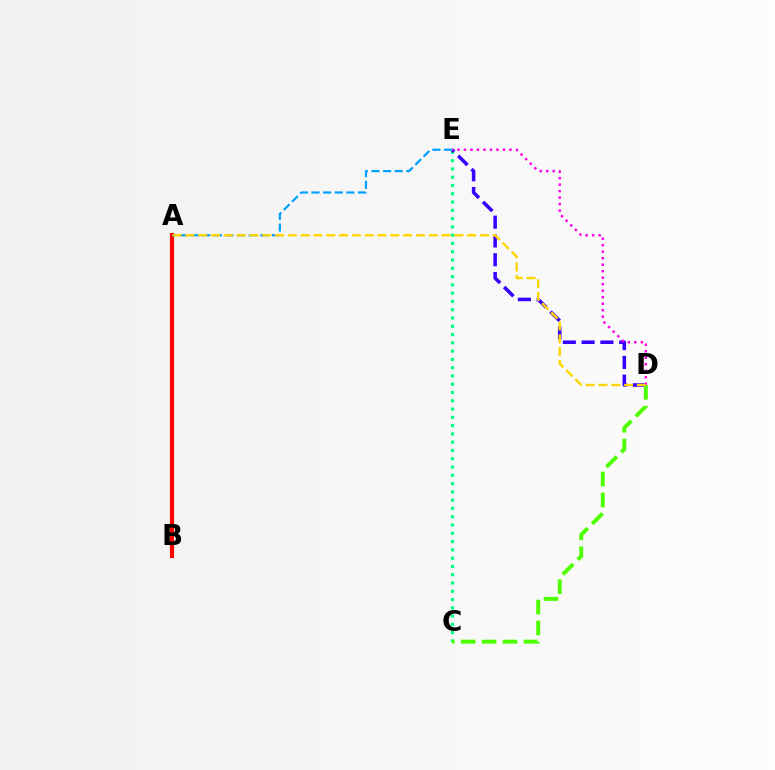{('C', 'E'): [{'color': '#00ff86', 'line_style': 'dotted', 'thickness': 2.25}], ('A', 'B'): [{'color': '#ff0000', 'line_style': 'solid', 'thickness': 3.0}], ('D', 'E'): [{'color': '#3700ff', 'line_style': 'dashed', 'thickness': 2.55}, {'color': '#ff00ed', 'line_style': 'dotted', 'thickness': 1.77}], ('C', 'D'): [{'color': '#4fff00', 'line_style': 'dashed', 'thickness': 2.84}], ('A', 'E'): [{'color': '#009eff', 'line_style': 'dashed', 'thickness': 1.58}], ('A', 'D'): [{'color': '#ffd500', 'line_style': 'dashed', 'thickness': 1.74}]}